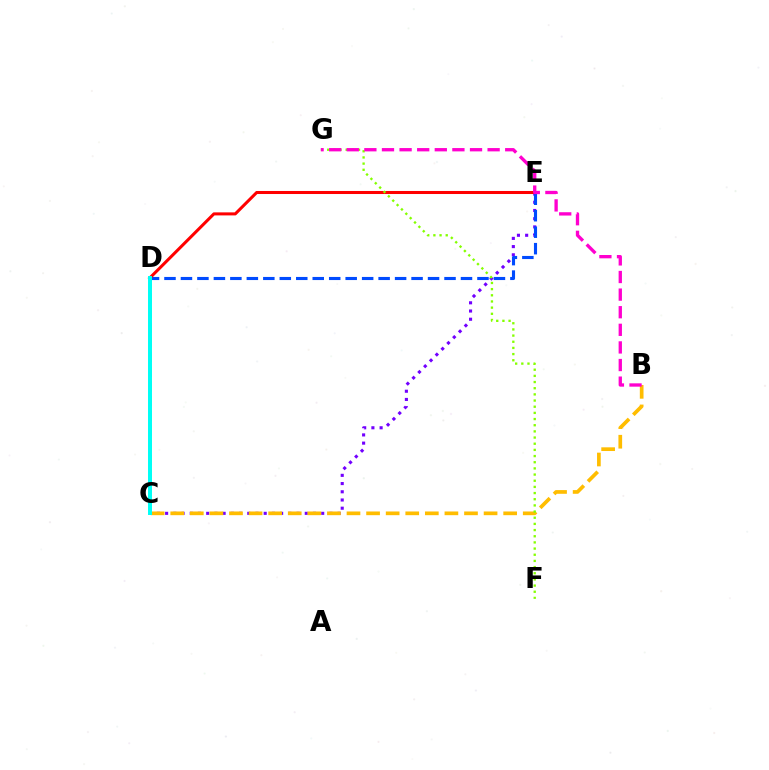{('C', 'E'): [{'color': '#7200ff', 'line_style': 'dotted', 'thickness': 2.23}], ('B', 'C'): [{'color': '#ffbd00', 'line_style': 'dashed', 'thickness': 2.66}], ('D', 'E'): [{'color': '#004bff', 'line_style': 'dashed', 'thickness': 2.24}, {'color': '#ff0000', 'line_style': 'solid', 'thickness': 2.19}], ('C', 'D'): [{'color': '#00ff39', 'line_style': 'dashed', 'thickness': 2.0}, {'color': '#00fff6', 'line_style': 'solid', 'thickness': 2.86}], ('F', 'G'): [{'color': '#84ff00', 'line_style': 'dotted', 'thickness': 1.68}], ('B', 'G'): [{'color': '#ff00cf', 'line_style': 'dashed', 'thickness': 2.39}]}